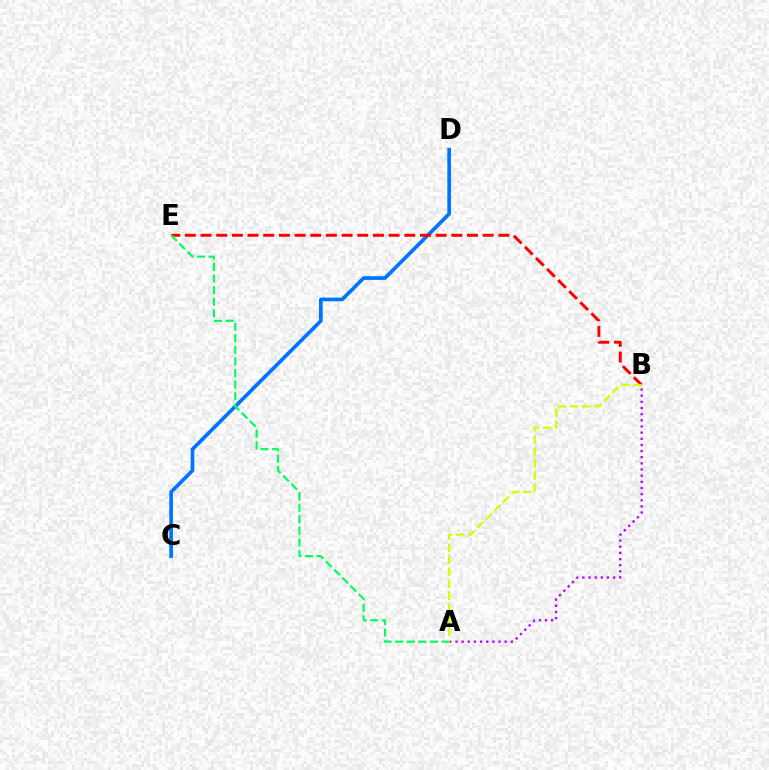{('C', 'D'): [{'color': '#0074ff', 'line_style': 'solid', 'thickness': 2.64}], ('A', 'B'): [{'color': '#b900ff', 'line_style': 'dotted', 'thickness': 1.67}, {'color': '#d1ff00', 'line_style': 'dashed', 'thickness': 1.64}], ('B', 'E'): [{'color': '#ff0000', 'line_style': 'dashed', 'thickness': 2.13}], ('A', 'E'): [{'color': '#00ff5c', 'line_style': 'dashed', 'thickness': 1.57}]}